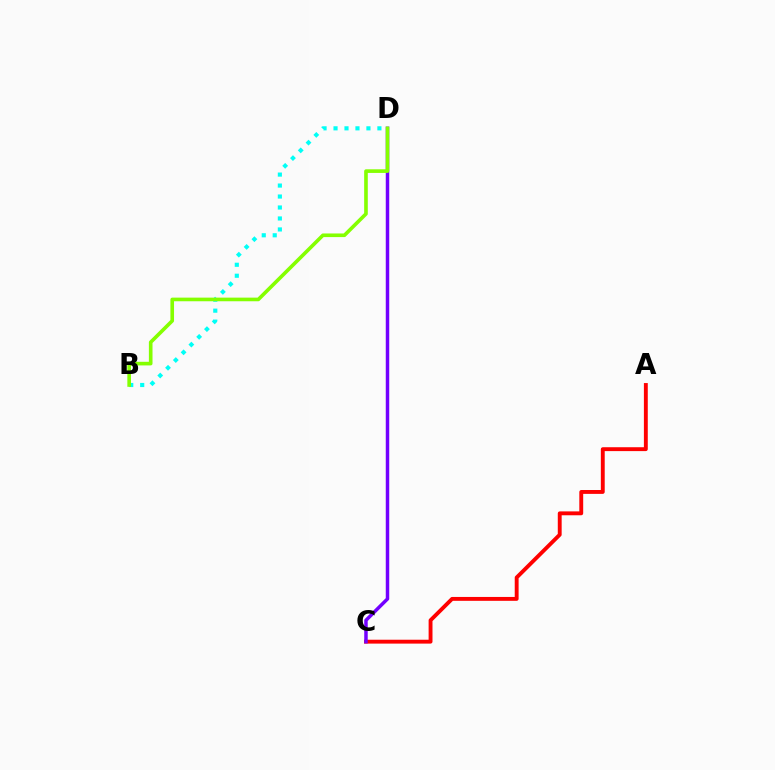{('A', 'C'): [{'color': '#ff0000', 'line_style': 'solid', 'thickness': 2.79}], ('B', 'D'): [{'color': '#00fff6', 'line_style': 'dotted', 'thickness': 2.98}, {'color': '#84ff00', 'line_style': 'solid', 'thickness': 2.61}], ('C', 'D'): [{'color': '#7200ff', 'line_style': 'solid', 'thickness': 2.5}]}